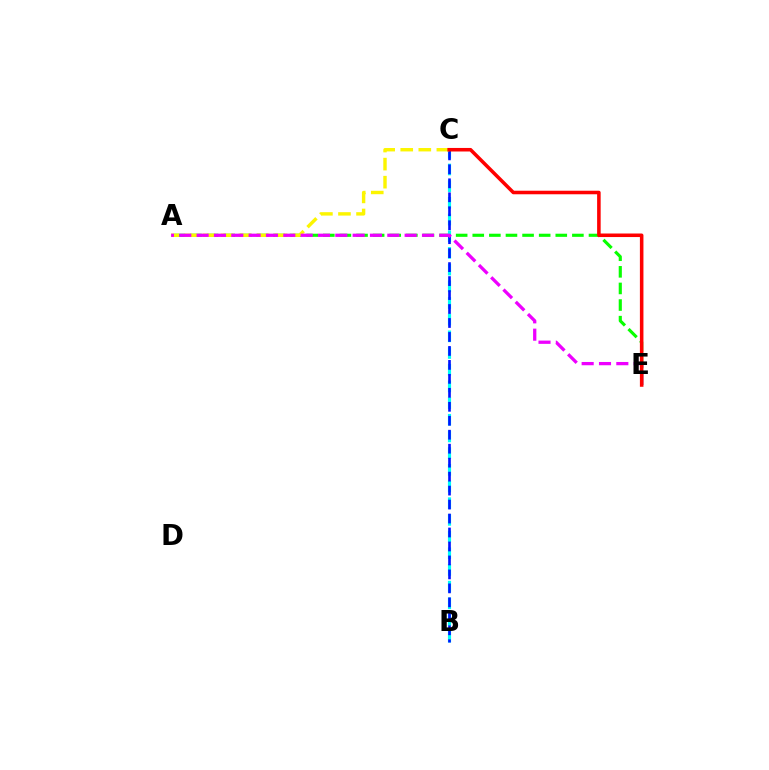{('A', 'E'): [{'color': '#08ff00', 'line_style': 'dashed', 'thickness': 2.26}, {'color': '#ee00ff', 'line_style': 'dashed', 'thickness': 2.36}], ('B', 'C'): [{'color': '#00fff6', 'line_style': 'dashed', 'thickness': 2.27}, {'color': '#0010ff', 'line_style': 'dashed', 'thickness': 1.9}], ('A', 'C'): [{'color': '#fcf500', 'line_style': 'dashed', 'thickness': 2.45}], ('C', 'E'): [{'color': '#ff0000', 'line_style': 'solid', 'thickness': 2.55}]}